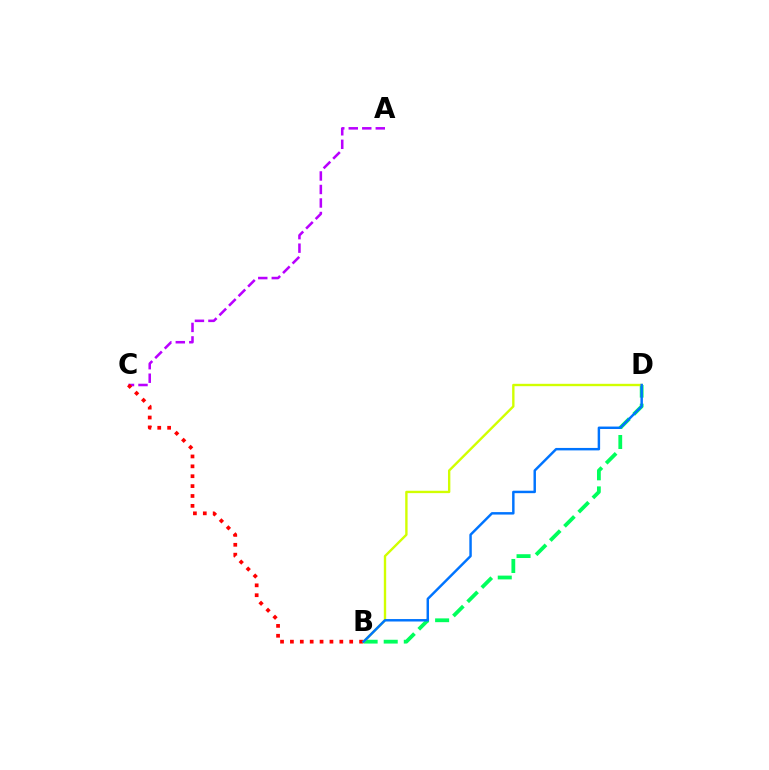{('B', 'D'): [{'color': '#00ff5c', 'line_style': 'dashed', 'thickness': 2.73}, {'color': '#d1ff00', 'line_style': 'solid', 'thickness': 1.71}, {'color': '#0074ff', 'line_style': 'solid', 'thickness': 1.77}], ('A', 'C'): [{'color': '#b900ff', 'line_style': 'dashed', 'thickness': 1.84}], ('B', 'C'): [{'color': '#ff0000', 'line_style': 'dotted', 'thickness': 2.68}]}